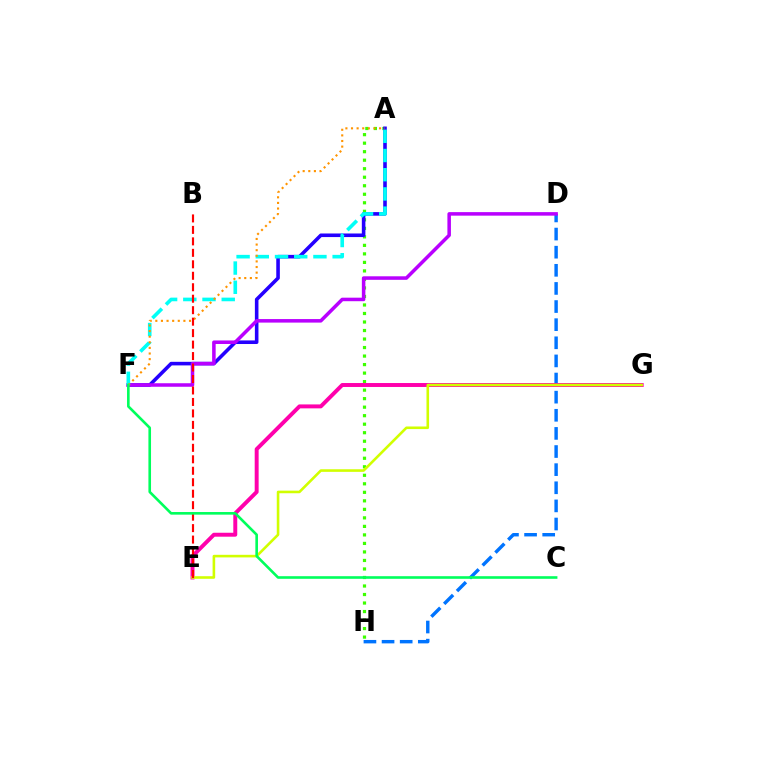{('D', 'H'): [{'color': '#0074ff', 'line_style': 'dashed', 'thickness': 2.46}], ('A', 'H'): [{'color': '#3dff00', 'line_style': 'dotted', 'thickness': 2.31}], ('A', 'F'): [{'color': '#2500ff', 'line_style': 'solid', 'thickness': 2.58}, {'color': '#00fff6', 'line_style': 'dashed', 'thickness': 2.61}, {'color': '#ff9400', 'line_style': 'dotted', 'thickness': 1.52}], ('D', 'F'): [{'color': '#b900ff', 'line_style': 'solid', 'thickness': 2.54}], ('E', 'G'): [{'color': '#ff00ac', 'line_style': 'solid', 'thickness': 2.84}, {'color': '#d1ff00', 'line_style': 'solid', 'thickness': 1.87}], ('B', 'E'): [{'color': '#ff0000', 'line_style': 'dashed', 'thickness': 1.56}], ('C', 'F'): [{'color': '#00ff5c', 'line_style': 'solid', 'thickness': 1.89}]}